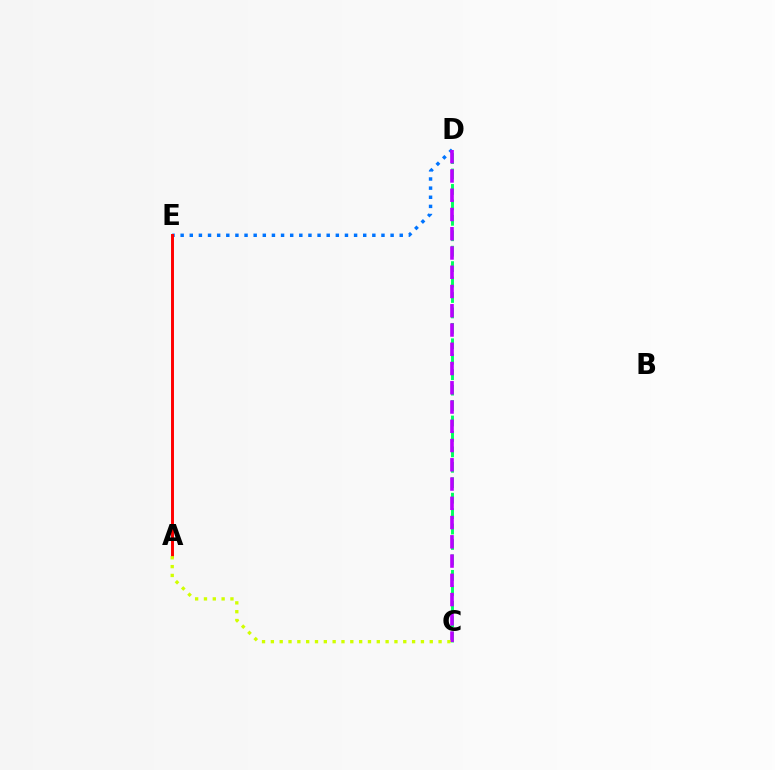{('C', 'D'): [{'color': '#00ff5c', 'line_style': 'dashed', 'thickness': 2.1}, {'color': '#b900ff', 'line_style': 'dashed', 'thickness': 2.62}], ('D', 'E'): [{'color': '#0074ff', 'line_style': 'dotted', 'thickness': 2.48}], ('A', 'E'): [{'color': '#ff0000', 'line_style': 'solid', 'thickness': 2.12}], ('A', 'C'): [{'color': '#d1ff00', 'line_style': 'dotted', 'thickness': 2.4}]}